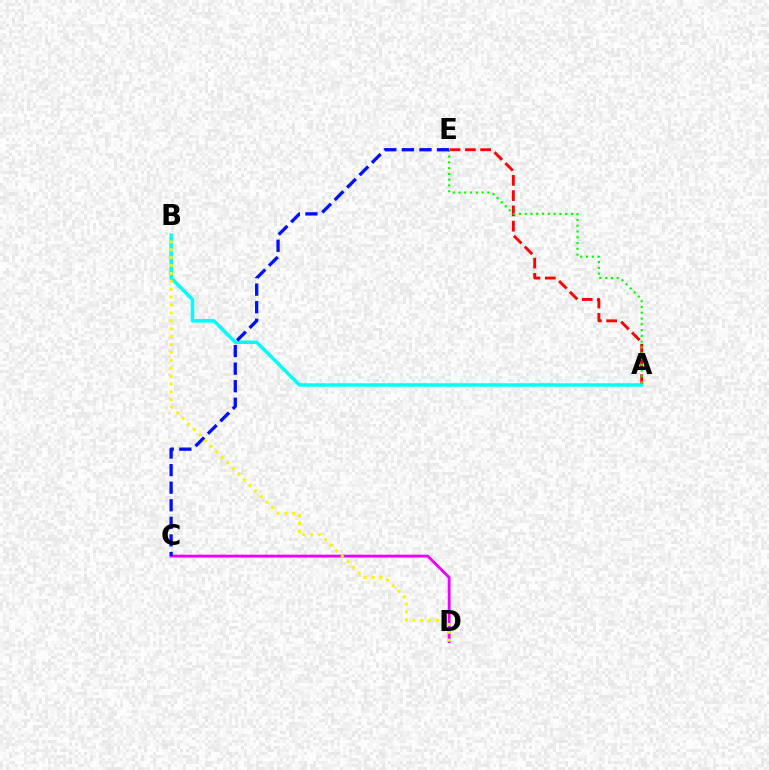{('C', 'D'): [{'color': '#ee00ff', 'line_style': 'solid', 'thickness': 2.05}], ('A', 'E'): [{'color': '#ff0000', 'line_style': 'dashed', 'thickness': 2.07}, {'color': '#08ff00', 'line_style': 'dotted', 'thickness': 1.57}], ('A', 'B'): [{'color': '#00fff6', 'line_style': 'solid', 'thickness': 2.52}], ('C', 'E'): [{'color': '#0010ff', 'line_style': 'dashed', 'thickness': 2.39}], ('B', 'D'): [{'color': '#fcf500', 'line_style': 'dotted', 'thickness': 2.14}]}